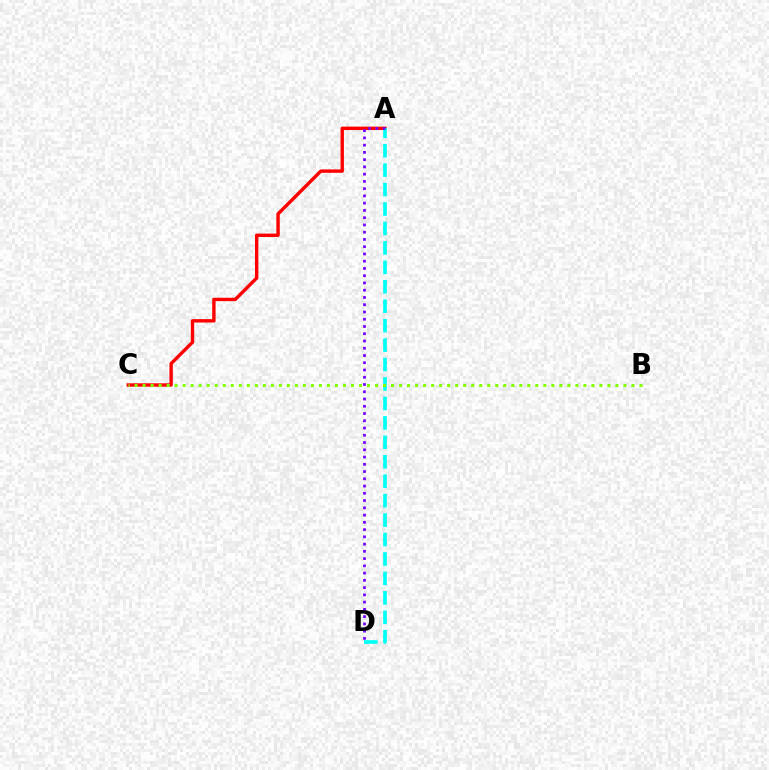{('A', 'C'): [{'color': '#ff0000', 'line_style': 'solid', 'thickness': 2.44}], ('A', 'D'): [{'color': '#00fff6', 'line_style': 'dashed', 'thickness': 2.64}, {'color': '#7200ff', 'line_style': 'dotted', 'thickness': 1.97}], ('B', 'C'): [{'color': '#84ff00', 'line_style': 'dotted', 'thickness': 2.18}]}